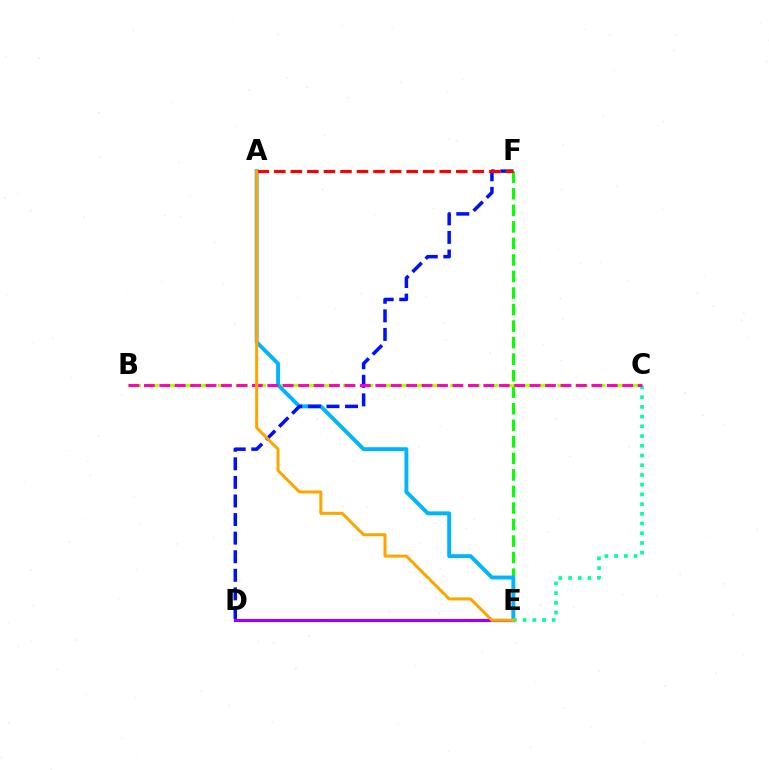{('E', 'F'): [{'color': '#08ff00', 'line_style': 'dashed', 'thickness': 2.25}], ('B', 'C'): [{'color': '#b3ff00', 'line_style': 'dashed', 'thickness': 2.43}, {'color': '#ff00bd', 'line_style': 'dashed', 'thickness': 2.1}], ('D', 'E'): [{'color': '#9b00ff', 'line_style': 'solid', 'thickness': 2.26}], ('A', 'E'): [{'color': '#00b5ff', 'line_style': 'solid', 'thickness': 2.81}, {'color': '#ffa500', 'line_style': 'solid', 'thickness': 2.17}], ('D', 'F'): [{'color': '#0010ff', 'line_style': 'dashed', 'thickness': 2.52}], ('A', 'F'): [{'color': '#ff0000', 'line_style': 'dashed', 'thickness': 2.25}], ('C', 'E'): [{'color': '#00ff9d', 'line_style': 'dotted', 'thickness': 2.64}]}